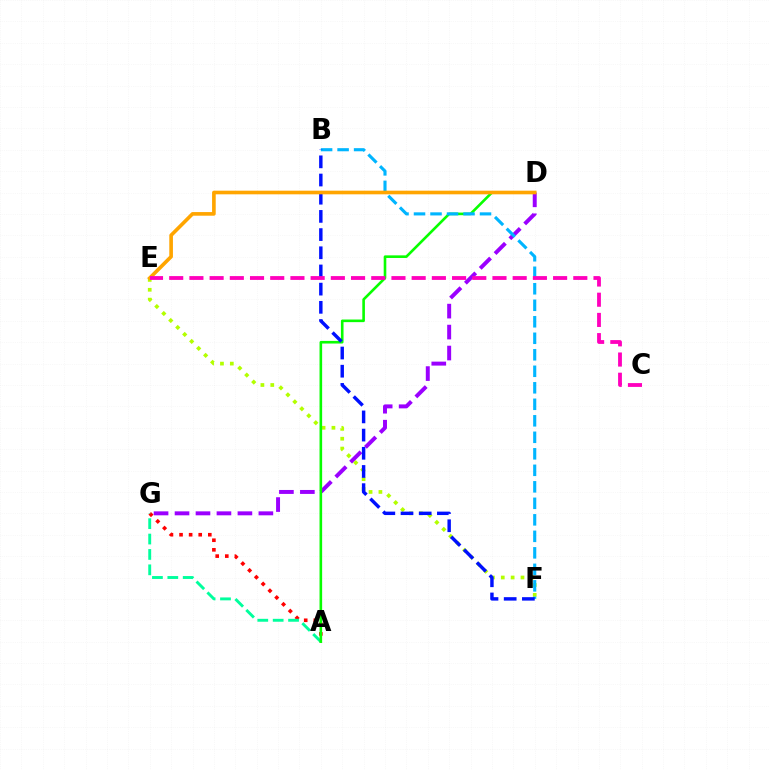{('D', 'G'): [{'color': '#9b00ff', 'line_style': 'dashed', 'thickness': 2.85}], ('A', 'G'): [{'color': '#ff0000', 'line_style': 'dotted', 'thickness': 2.61}, {'color': '#00ff9d', 'line_style': 'dashed', 'thickness': 2.09}], ('E', 'F'): [{'color': '#b3ff00', 'line_style': 'dotted', 'thickness': 2.68}], ('A', 'D'): [{'color': '#08ff00', 'line_style': 'solid', 'thickness': 1.88}], ('B', 'F'): [{'color': '#00b5ff', 'line_style': 'dashed', 'thickness': 2.24}, {'color': '#0010ff', 'line_style': 'dashed', 'thickness': 2.47}], ('D', 'E'): [{'color': '#ffa500', 'line_style': 'solid', 'thickness': 2.62}], ('C', 'E'): [{'color': '#ff00bd', 'line_style': 'dashed', 'thickness': 2.74}]}